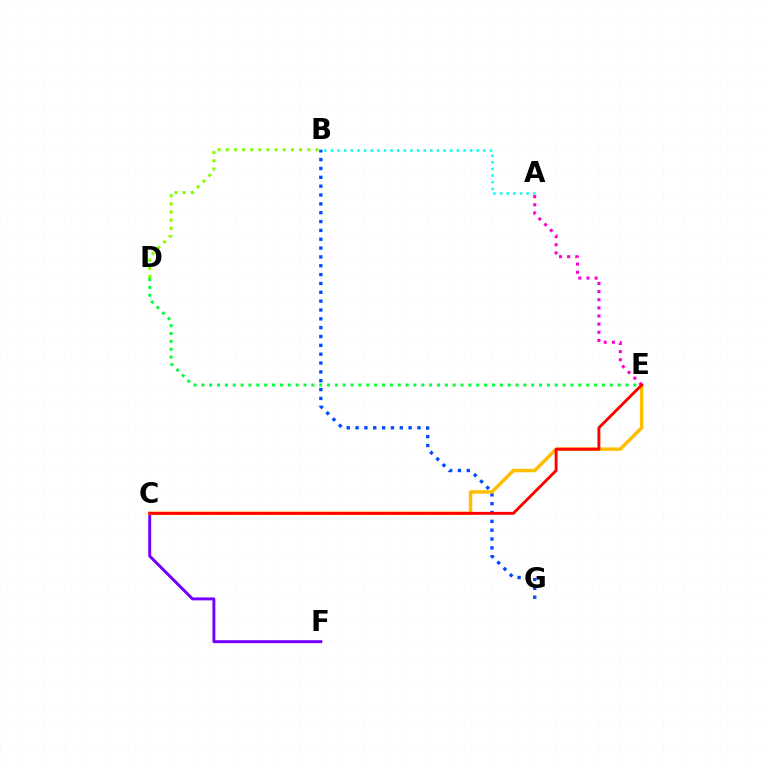{('B', 'G'): [{'color': '#004bff', 'line_style': 'dotted', 'thickness': 2.4}], ('C', 'F'): [{'color': '#7200ff', 'line_style': 'solid', 'thickness': 2.12}], ('D', 'E'): [{'color': '#00ff39', 'line_style': 'dotted', 'thickness': 2.13}], ('B', 'D'): [{'color': '#84ff00', 'line_style': 'dotted', 'thickness': 2.21}], ('C', 'E'): [{'color': '#ffbd00', 'line_style': 'solid', 'thickness': 2.49}, {'color': '#ff0000', 'line_style': 'solid', 'thickness': 2.08}], ('A', 'B'): [{'color': '#00fff6', 'line_style': 'dotted', 'thickness': 1.8}], ('A', 'E'): [{'color': '#ff00cf', 'line_style': 'dotted', 'thickness': 2.21}]}